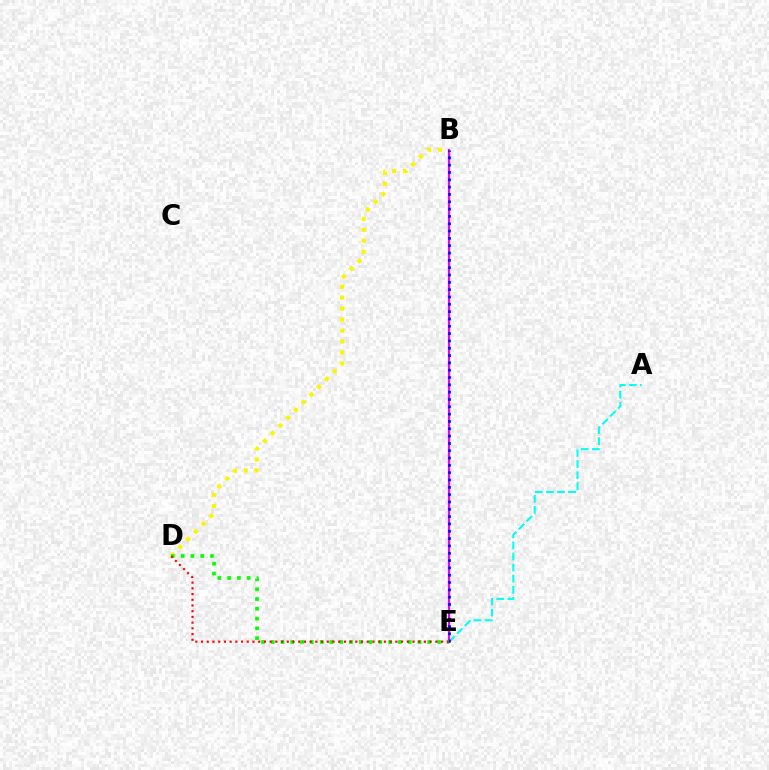{('A', 'E'): [{'color': '#00fff6', 'line_style': 'dashed', 'thickness': 1.51}], ('B', 'E'): [{'color': '#ee00ff', 'line_style': 'solid', 'thickness': 1.58}, {'color': '#0010ff', 'line_style': 'dotted', 'thickness': 1.99}], ('B', 'D'): [{'color': '#fcf500', 'line_style': 'dotted', 'thickness': 2.98}], ('D', 'E'): [{'color': '#08ff00', 'line_style': 'dotted', 'thickness': 2.66}, {'color': '#ff0000', 'line_style': 'dotted', 'thickness': 1.55}]}